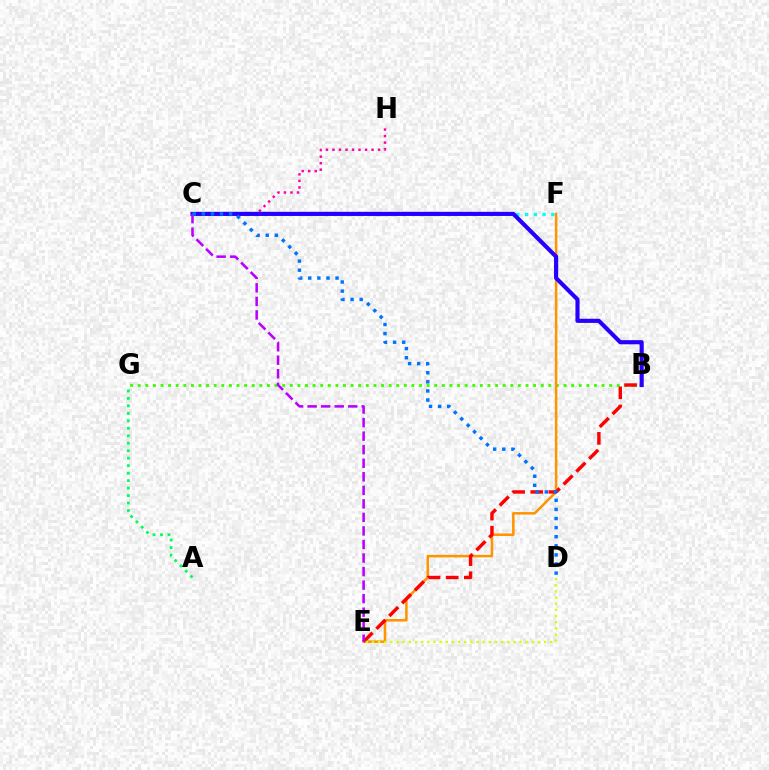{('C', 'F'): [{'color': '#00fff6', 'line_style': 'dotted', 'thickness': 2.37}], ('B', 'G'): [{'color': '#3dff00', 'line_style': 'dotted', 'thickness': 2.07}], ('E', 'F'): [{'color': '#ff9400', 'line_style': 'solid', 'thickness': 1.82}], ('C', 'H'): [{'color': '#ff00ac', 'line_style': 'dotted', 'thickness': 1.77}], ('B', 'C'): [{'color': '#2500ff', 'line_style': 'solid', 'thickness': 2.98}], ('B', 'E'): [{'color': '#ff0000', 'line_style': 'dashed', 'thickness': 2.46}], ('C', 'E'): [{'color': '#b900ff', 'line_style': 'dashed', 'thickness': 1.84}], ('C', 'D'): [{'color': '#0074ff', 'line_style': 'dotted', 'thickness': 2.47}], ('A', 'G'): [{'color': '#00ff5c', 'line_style': 'dotted', 'thickness': 2.03}], ('D', 'E'): [{'color': '#d1ff00', 'line_style': 'dotted', 'thickness': 1.67}]}